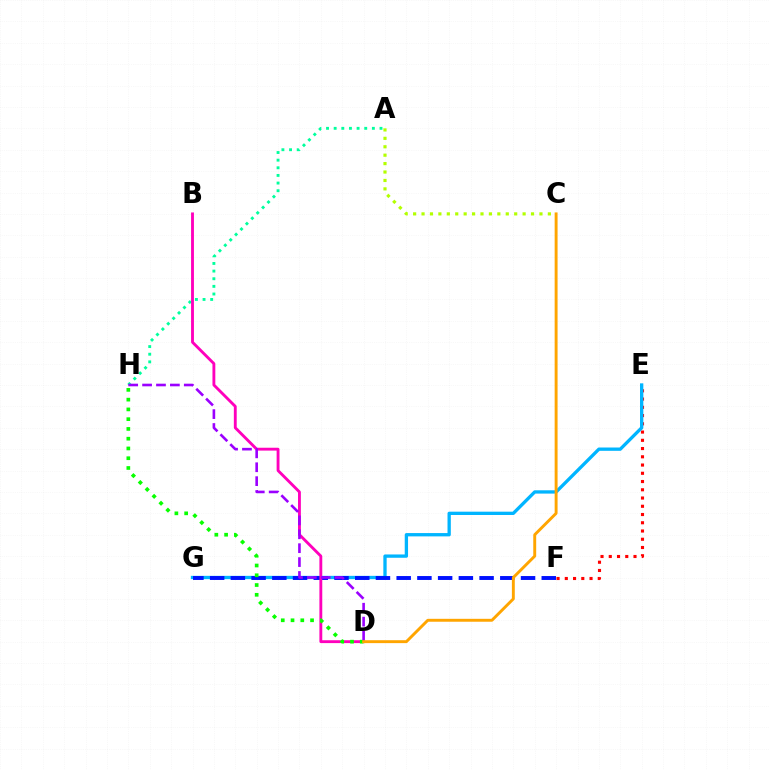{('E', 'F'): [{'color': '#ff0000', 'line_style': 'dotted', 'thickness': 2.24}], ('E', 'G'): [{'color': '#00b5ff', 'line_style': 'solid', 'thickness': 2.38}], ('F', 'G'): [{'color': '#0010ff', 'line_style': 'dashed', 'thickness': 2.82}], ('A', 'C'): [{'color': '#b3ff00', 'line_style': 'dotted', 'thickness': 2.29}], ('A', 'H'): [{'color': '#00ff9d', 'line_style': 'dotted', 'thickness': 2.08}], ('B', 'D'): [{'color': '#ff00bd', 'line_style': 'solid', 'thickness': 2.06}], ('D', 'H'): [{'color': '#08ff00', 'line_style': 'dotted', 'thickness': 2.65}, {'color': '#9b00ff', 'line_style': 'dashed', 'thickness': 1.89}], ('C', 'D'): [{'color': '#ffa500', 'line_style': 'solid', 'thickness': 2.1}]}